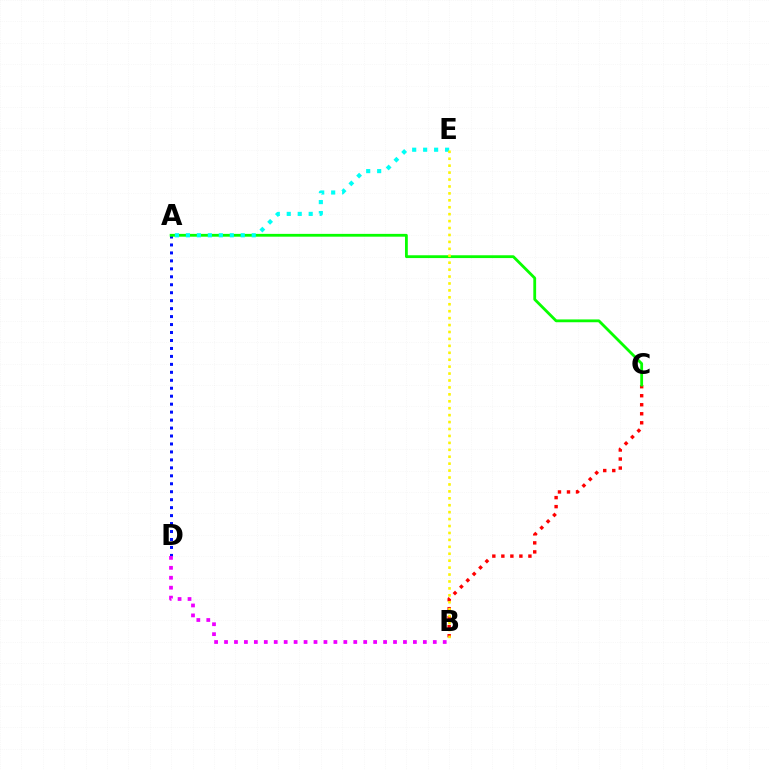{('B', 'C'): [{'color': '#ff0000', 'line_style': 'dotted', 'thickness': 2.45}], ('A', 'D'): [{'color': '#0010ff', 'line_style': 'dotted', 'thickness': 2.16}], ('A', 'C'): [{'color': '#08ff00', 'line_style': 'solid', 'thickness': 2.02}], ('A', 'E'): [{'color': '#00fff6', 'line_style': 'dotted', 'thickness': 2.98}], ('B', 'E'): [{'color': '#fcf500', 'line_style': 'dotted', 'thickness': 1.88}], ('B', 'D'): [{'color': '#ee00ff', 'line_style': 'dotted', 'thickness': 2.7}]}